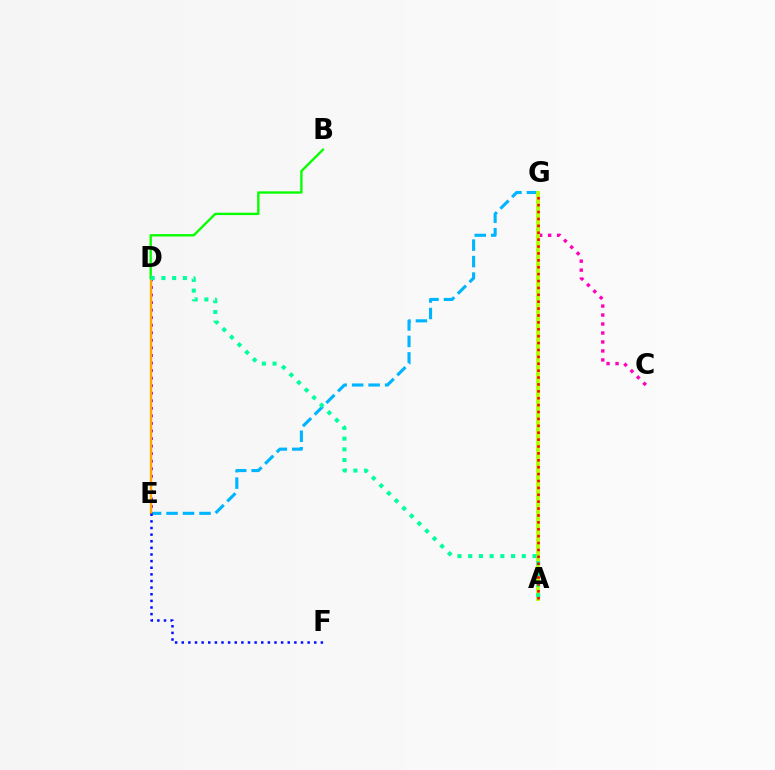{('C', 'G'): [{'color': '#ff00bd', 'line_style': 'dotted', 'thickness': 2.44}], ('E', 'G'): [{'color': '#00b5ff', 'line_style': 'dashed', 'thickness': 2.24}], ('D', 'E'): [{'color': '#9b00ff', 'line_style': 'dotted', 'thickness': 2.05}, {'color': '#ffa500', 'line_style': 'solid', 'thickness': 1.71}], ('B', 'D'): [{'color': '#08ff00', 'line_style': 'solid', 'thickness': 1.7}], ('A', 'G'): [{'color': '#b3ff00', 'line_style': 'solid', 'thickness': 2.77}, {'color': '#ff0000', 'line_style': 'dotted', 'thickness': 1.87}], ('E', 'F'): [{'color': '#0010ff', 'line_style': 'dotted', 'thickness': 1.8}], ('A', 'D'): [{'color': '#00ff9d', 'line_style': 'dotted', 'thickness': 2.91}]}